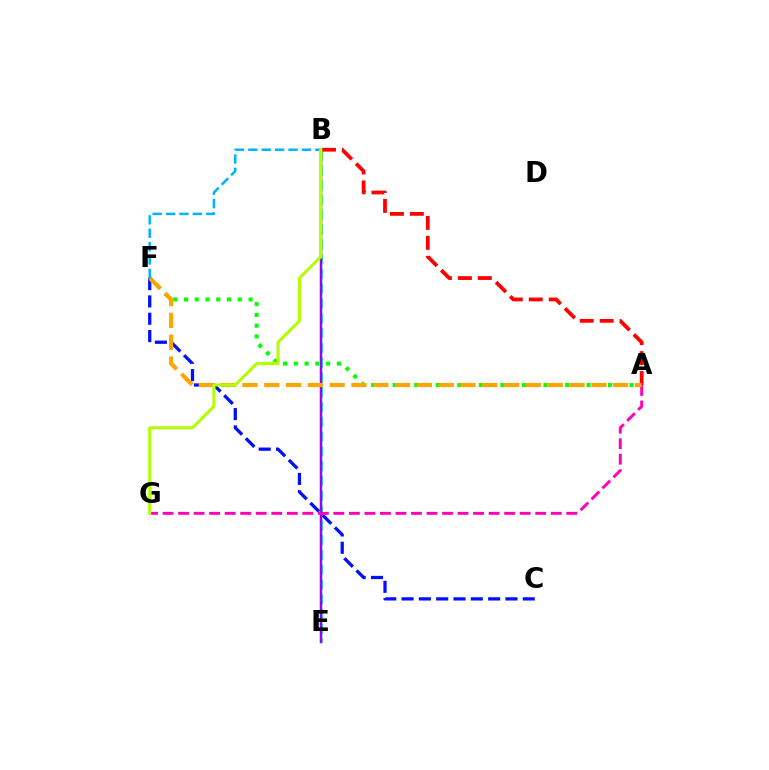{('B', 'E'): [{'color': '#00ff9d', 'line_style': 'dashed', 'thickness': 2.01}, {'color': '#9b00ff', 'line_style': 'solid', 'thickness': 1.78}], ('A', 'F'): [{'color': '#08ff00', 'line_style': 'dotted', 'thickness': 2.93}, {'color': '#ffa500', 'line_style': 'dashed', 'thickness': 2.96}], ('C', 'F'): [{'color': '#0010ff', 'line_style': 'dashed', 'thickness': 2.35}], ('A', 'G'): [{'color': '#ff00bd', 'line_style': 'dashed', 'thickness': 2.11}], ('A', 'B'): [{'color': '#ff0000', 'line_style': 'dashed', 'thickness': 2.71}], ('B', 'F'): [{'color': '#00b5ff', 'line_style': 'dashed', 'thickness': 1.82}], ('B', 'G'): [{'color': '#b3ff00', 'line_style': 'solid', 'thickness': 2.18}]}